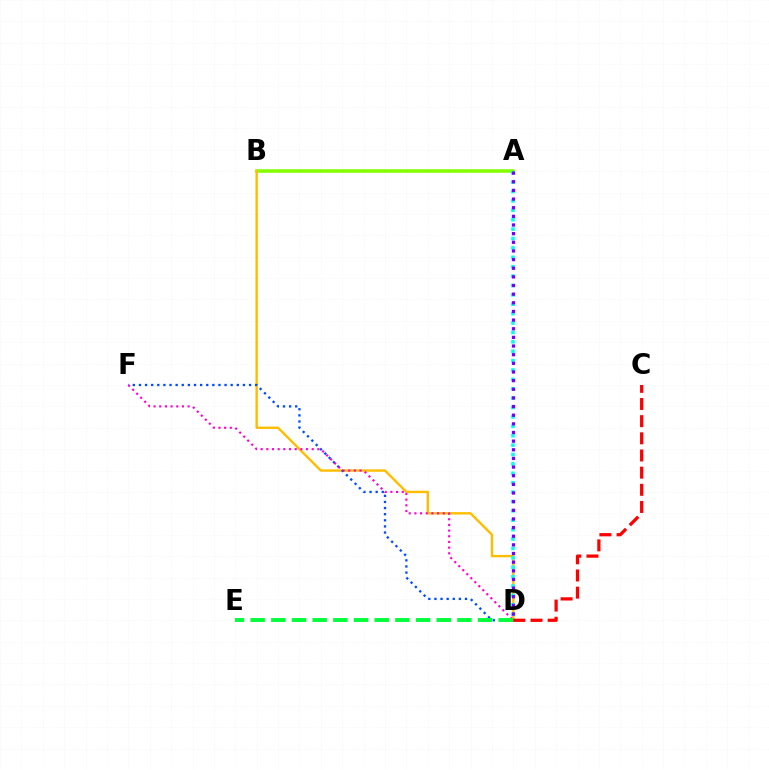{('A', 'B'): [{'color': '#84ff00', 'line_style': 'solid', 'thickness': 2.56}], ('B', 'D'): [{'color': '#ffbd00', 'line_style': 'solid', 'thickness': 1.73}], ('C', 'D'): [{'color': '#ff0000', 'line_style': 'dashed', 'thickness': 2.33}], ('D', 'F'): [{'color': '#004bff', 'line_style': 'dotted', 'thickness': 1.66}, {'color': '#ff00cf', 'line_style': 'dotted', 'thickness': 1.54}], ('A', 'D'): [{'color': '#00fff6', 'line_style': 'dotted', 'thickness': 2.55}, {'color': '#7200ff', 'line_style': 'dotted', 'thickness': 2.35}], ('D', 'E'): [{'color': '#00ff39', 'line_style': 'dashed', 'thickness': 2.81}]}